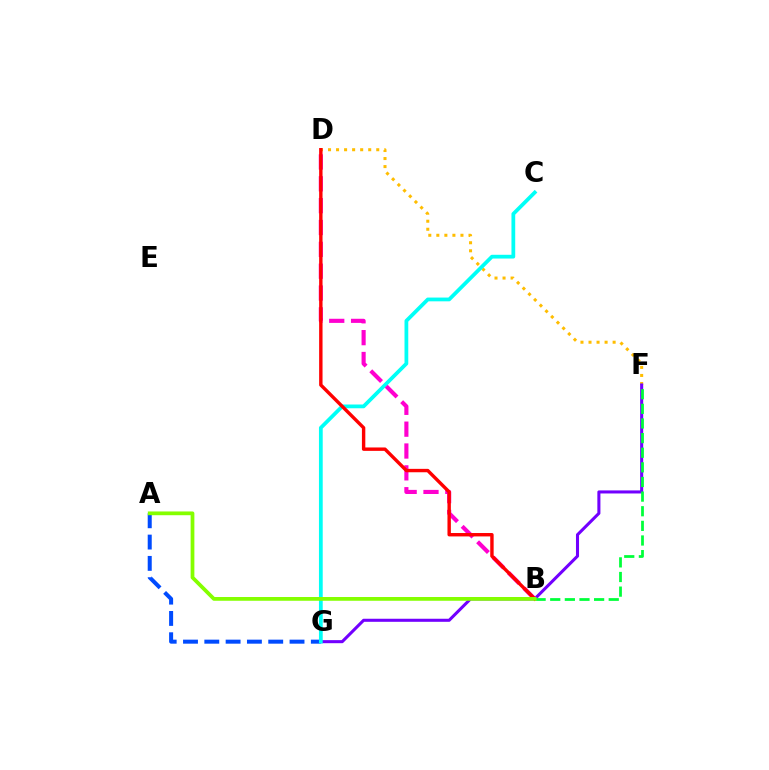{('D', 'F'): [{'color': '#ffbd00', 'line_style': 'dotted', 'thickness': 2.18}], ('A', 'G'): [{'color': '#004bff', 'line_style': 'dashed', 'thickness': 2.89}], ('F', 'G'): [{'color': '#7200ff', 'line_style': 'solid', 'thickness': 2.2}], ('C', 'G'): [{'color': '#00fff6', 'line_style': 'solid', 'thickness': 2.71}], ('B', 'D'): [{'color': '#ff00cf', 'line_style': 'dashed', 'thickness': 2.97}, {'color': '#ff0000', 'line_style': 'solid', 'thickness': 2.45}], ('B', 'F'): [{'color': '#00ff39', 'line_style': 'dashed', 'thickness': 1.99}], ('A', 'B'): [{'color': '#84ff00', 'line_style': 'solid', 'thickness': 2.7}]}